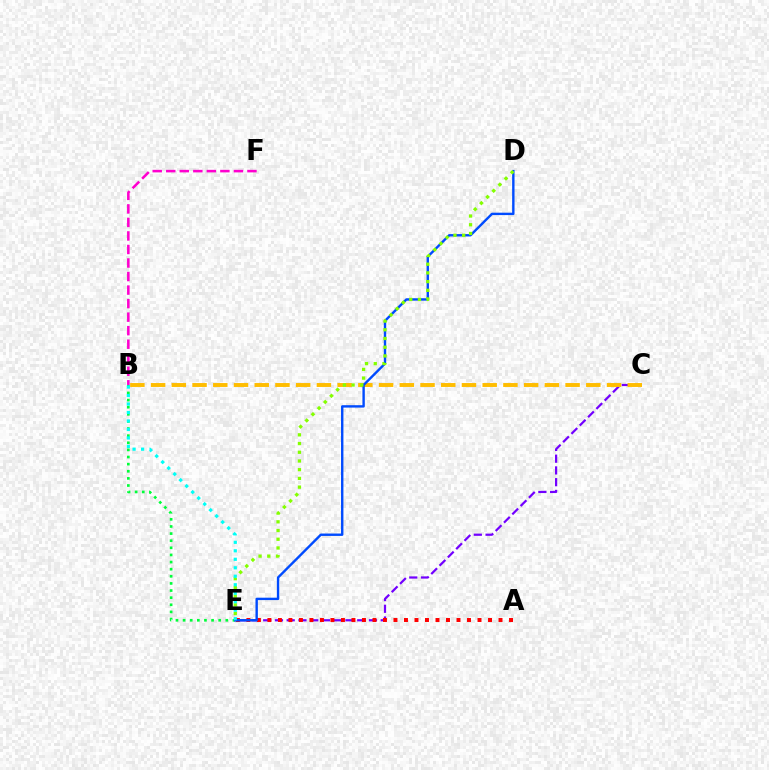{('C', 'E'): [{'color': '#7200ff', 'line_style': 'dashed', 'thickness': 1.6}], ('B', 'F'): [{'color': '#ff00cf', 'line_style': 'dashed', 'thickness': 1.84}], ('A', 'E'): [{'color': '#ff0000', 'line_style': 'dotted', 'thickness': 2.85}], ('B', 'C'): [{'color': '#ffbd00', 'line_style': 'dashed', 'thickness': 2.82}], ('B', 'E'): [{'color': '#00ff39', 'line_style': 'dotted', 'thickness': 1.93}, {'color': '#00fff6', 'line_style': 'dotted', 'thickness': 2.31}], ('D', 'E'): [{'color': '#004bff', 'line_style': 'solid', 'thickness': 1.72}, {'color': '#84ff00', 'line_style': 'dotted', 'thickness': 2.37}]}